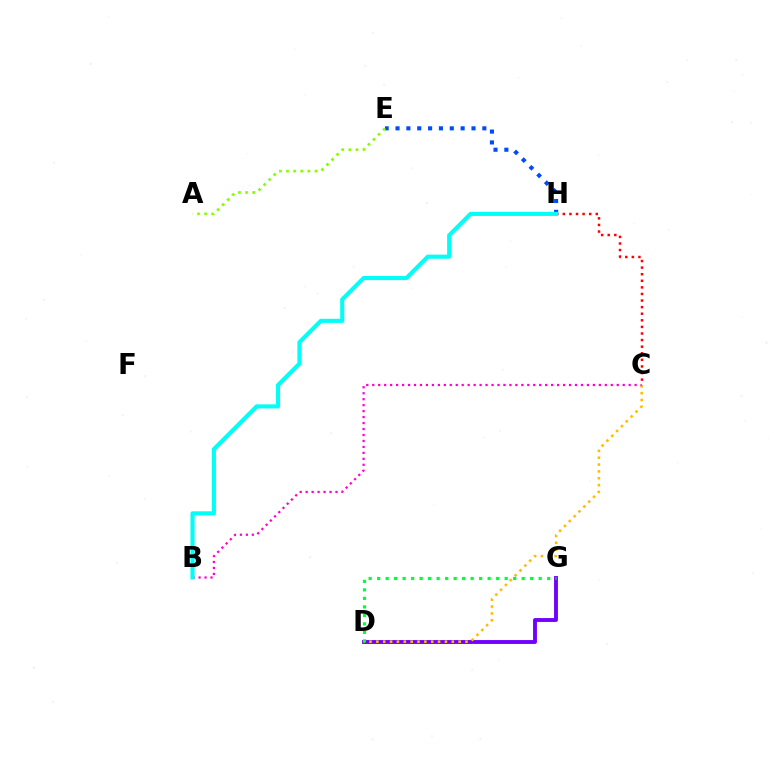{('E', 'H'): [{'color': '#004bff', 'line_style': 'dotted', 'thickness': 2.95}], ('D', 'G'): [{'color': '#7200ff', 'line_style': 'solid', 'thickness': 2.79}, {'color': '#00ff39', 'line_style': 'dotted', 'thickness': 2.31}], ('C', 'D'): [{'color': '#ffbd00', 'line_style': 'dotted', 'thickness': 1.86}], ('C', 'H'): [{'color': '#ff0000', 'line_style': 'dotted', 'thickness': 1.79}], ('B', 'C'): [{'color': '#ff00cf', 'line_style': 'dotted', 'thickness': 1.62}], ('A', 'E'): [{'color': '#84ff00', 'line_style': 'dotted', 'thickness': 1.93}], ('B', 'H'): [{'color': '#00fff6', 'line_style': 'solid', 'thickness': 2.94}]}